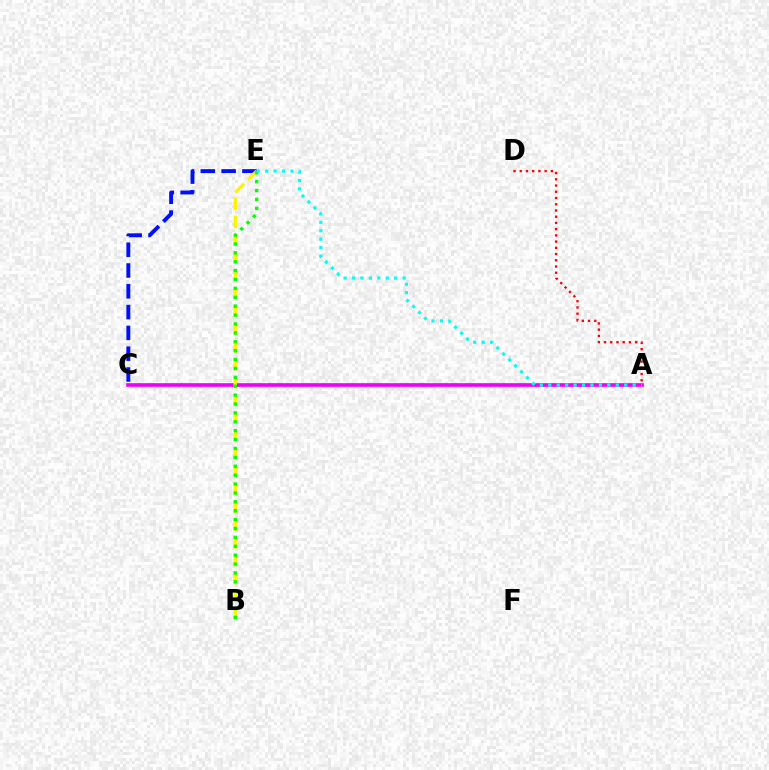{('C', 'E'): [{'color': '#0010ff', 'line_style': 'dashed', 'thickness': 2.82}], ('A', 'C'): [{'color': '#ee00ff', 'line_style': 'solid', 'thickness': 2.64}], ('B', 'E'): [{'color': '#fcf500', 'line_style': 'dashed', 'thickness': 2.42}, {'color': '#08ff00', 'line_style': 'dotted', 'thickness': 2.42}], ('A', 'D'): [{'color': '#ff0000', 'line_style': 'dotted', 'thickness': 1.69}], ('A', 'E'): [{'color': '#00fff6', 'line_style': 'dotted', 'thickness': 2.29}]}